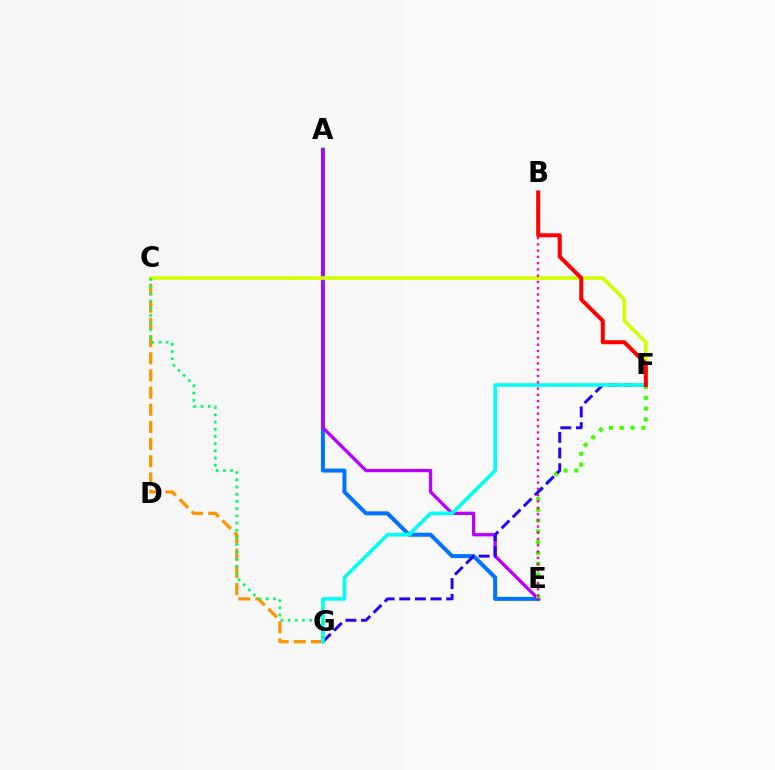{('A', 'E'): [{'color': '#0074ff', 'line_style': 'solid', 'thickness': 2.89}, {'color': '#b900ff', 'line_style': 'solid', 'thickness': 2.39}], ('E', 'F'): [{'color': '#3dff00', 'line_style': 'dotted', 'thickness': 2.94}], ('C', 'G'): [{'color': '#ff9400', 'line_style': 'dashed', 'thickness': 2.33}, {'color': '#00ff5c', 'line_style': 'dotted', 'thickness': 1.96}], ('F', 'G'): [{'color': '#2500ff', 'line_style': 'dashed', 'thickness': 2.13}, {'color': '#00fff6', 'line_style': 'solid', 'thickness': 2.62}], ('C', 'F'): [{'color': '#d1ff00', 'line_style': 'solid', 'thickness': 2.61}], ('B', 'E'): [{'color': '#ff00ac', 'line_style': 'dotted', 'thickness': 1.7}], ('B', 'F'): [{'color': '#ff0000', 'line_style': 'solid', 'thickness': 2.89}]}